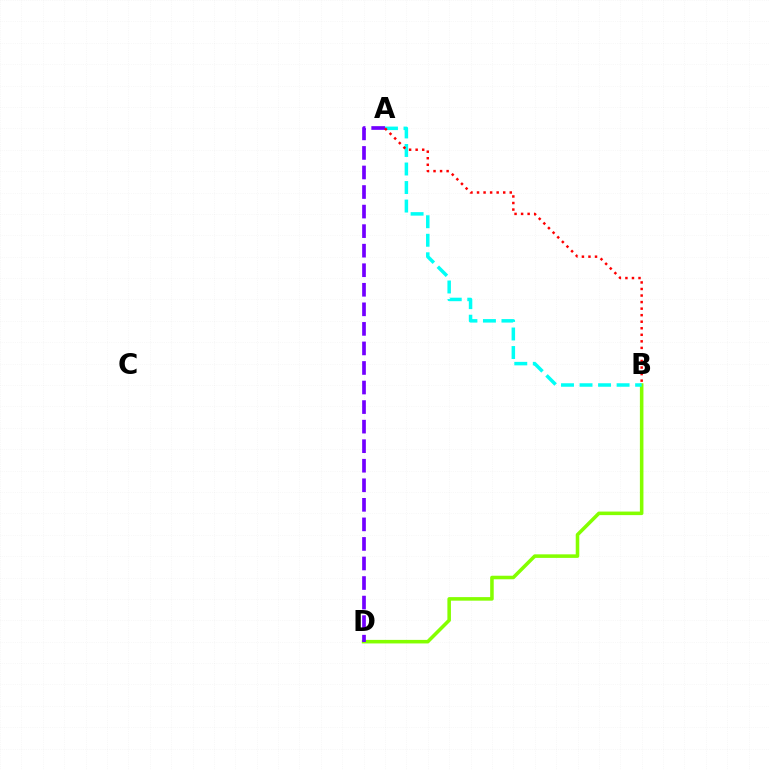{('B', 'D'): [{'color': '#84ff00', 'line_style': 'solid', 'thickness': 2.55}], ('A', 'D'): [{'color': '#7200ff', 'line_style': 'dashed', 'thickness': 2.66}], ('A', 'B'): [{'color': '#00fff6', 'line_style': 'dashed', 'thickness': 2.52}, {'color': '#ff0000', 'line_style': 'dotted', 'thickness': 1.78}]}